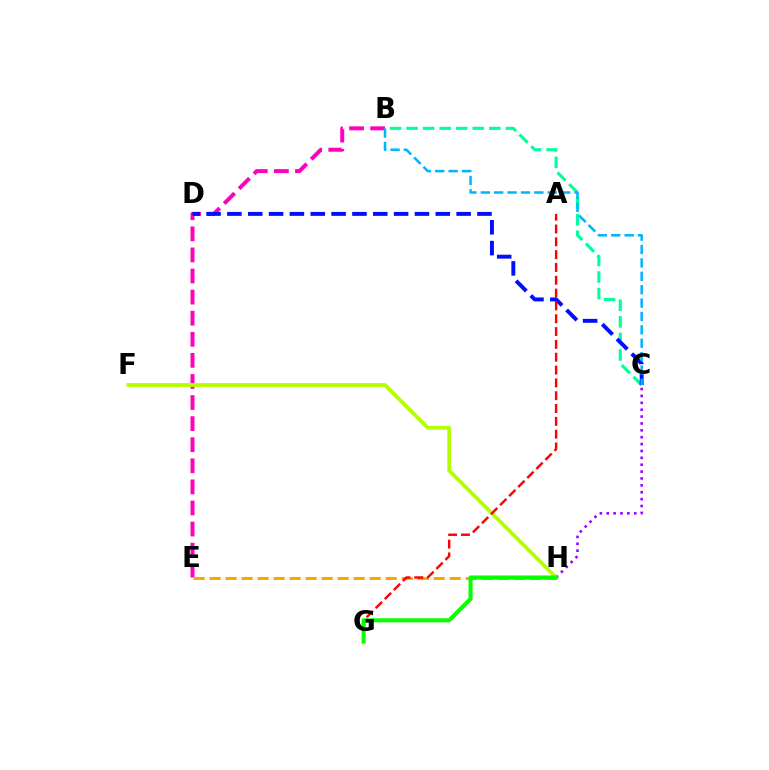{('B', 'E'): [{'color': '#ff00bd', 'line_style': 'dashed', 'thickness': 2.86}], ('B', 'C'): [{'color': '#00ff9d', 'line_style': 'dashed', 'thickness': 2.25}, {'color': '#00b5ff', 'line_style': 'dashed', 'thickness': 1.82}], ('E', 'H'): [{'color': '#ffa500', 'line_style': 'dashed', 'thickness': 2.17}], ('C', 'H'): [{'color': '#9b00ff', 'line_style': 'dotted', 'thickness': 1.87}], ('C', 'D'): [{'color': '#0010ff', 'line_style': 'dashed', 'thickness': 2.83}], ('F', 'H'): [{'color': '#b3ff00', 'line_style': 'solid', 'thickness': 2.7}], ('A', 'G'): [{'color': '#ff0000', 'line_style': 'dashed', 'thickness': 1.74}], ('G', 'H'): [{'color': '#08ff00', 'line_style': 'solid', 'thickness': 2.93}]}